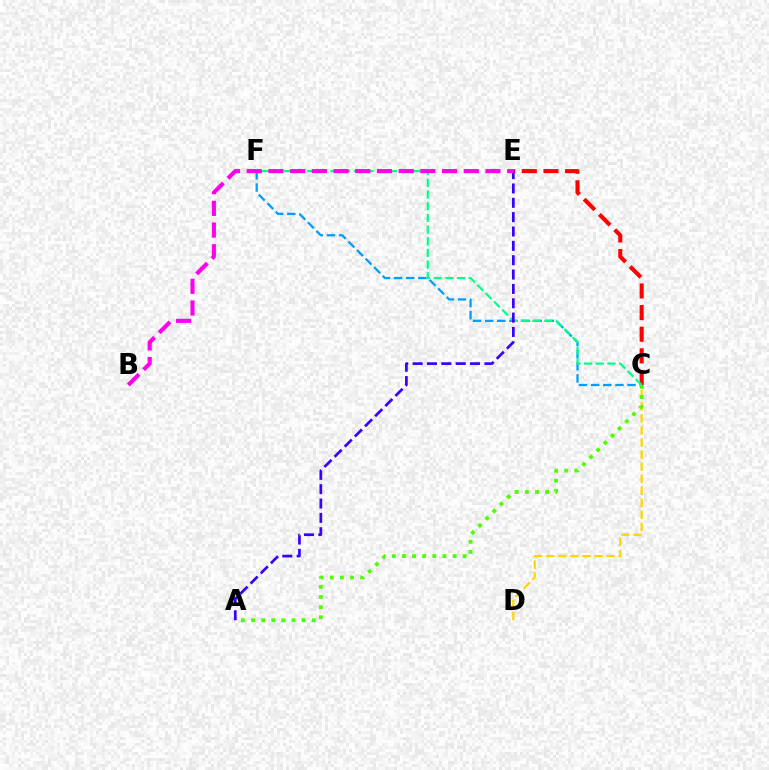{('C', 'E'): [{'color': '#ff0000', 'line_style': 'dashed', 'thickness': 2.94}], ('C', 'F'): [{'color': '#009eff', 'line_style': 'dashed', 'thickness': 1.65}, {'color': '#00ff86', 'line_style': 'dashed', 'thickness': 1.59}], ('C', 'D'): [{'color': '#ffd500', 'line_style': 'dashed', 'thickness': 1.64}], ('A', 'E'): [{'color': '#3700ff', 'line_style': 'dashed', 'thickness': 1.95}], ('B', 'E'): [{'color': '#ff00ed', 'line_style': 'dashed', 'thickness': 2.95}], ('A', 'C'): [{'color': '#4fff00', 'line_style': 'dotted', 'thickness': 2.75}]}